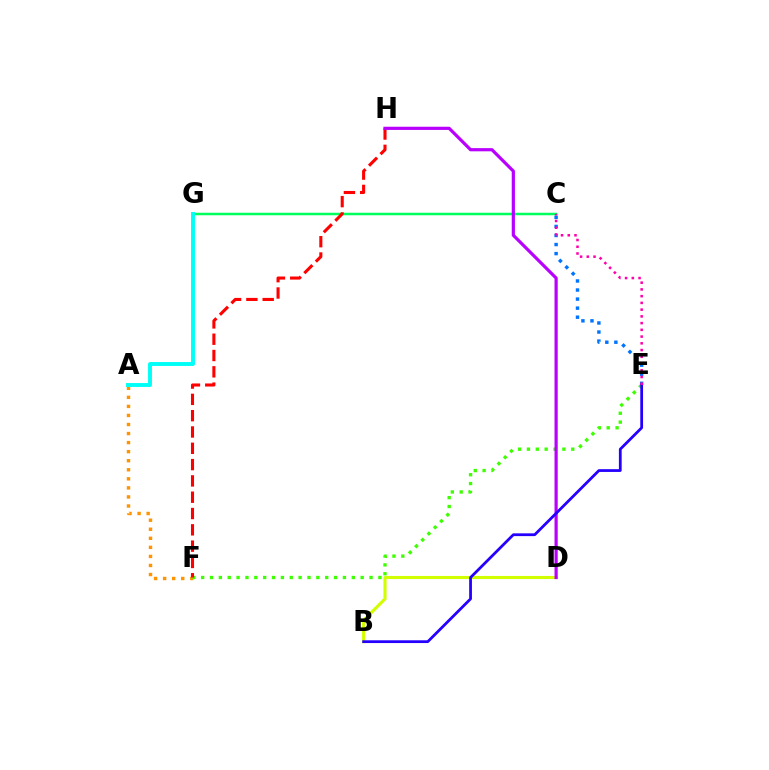{('B', 'D'): [{'color': '#d1ff00', 'line_style': 'solid', 'thickness': 2.23}], ('A', 'F'): [{'color': '#ff9400', 'line_style': 'dotted', 'thickness': 2.46}], ('E', 'F'): [{'color': '#3dff00', 'line_style': 'dotted', 'thickness': 2.41}], ('C', 'G'): [{'color': '#00ff5c', 'line_style': 'solid', 'thickness': 1.8}], ('F', 'H'): [{'color': '#ff0000', 'line_style': 'dashed', 'thickness': 2.22}], ('C', 'E'): [{'color': '#0074ff', 'line_style': 'dotted', 'thickness': 2.46}, {'color': '#ff00ac', 'line_style': 'dotted', 'thickness': 1.83}], ('A', 'G'): [{'color': '#00fff6', 'line_style': 'solid', 'thickness': 2.81}], ('D', 'H'): [{'color': '#b900ff', 'line_style': 'solid', 'thickness': 2.3}], ('B', 'E'): [{'color': '#2500ff', 'line_style': 'solid', 'thickness': 1.99}]}